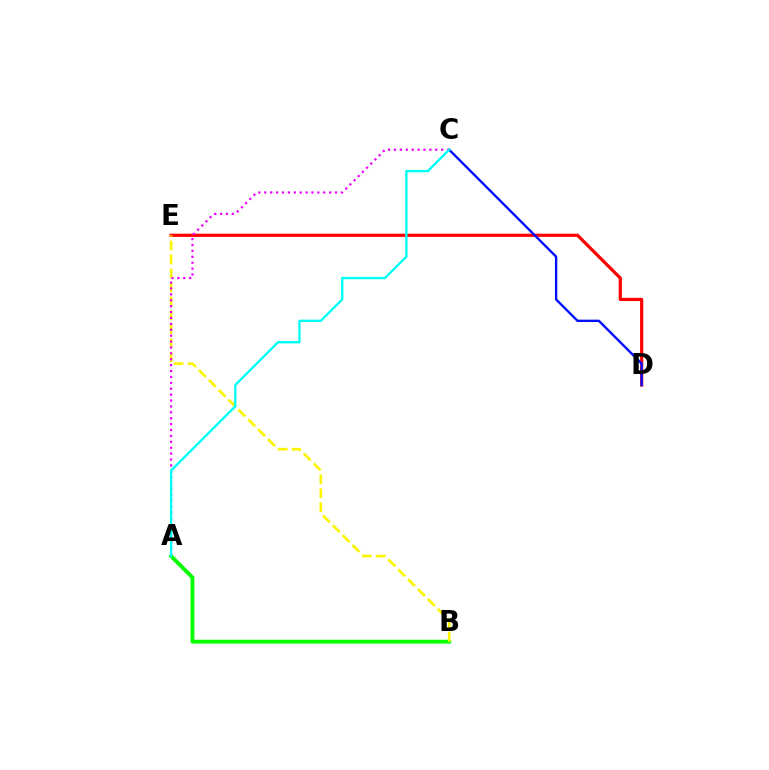{('A', 'B'): [{'color': '#08ff00', 'line_style': 'solid', 'thickness': 2.77}], ('D', 'E'): [{'color': '#ff0000', 'line_style': 'solid', 'thickness': 2.3}], ('B', 'E'): [{'color': '#fcf500', 'line_style': 'dashed', 'thickness': 1.89}], ('C', 'D'): [{'color': '#0010ff', 'line_style': 'solid', 'thickness': 1.7}], ('A', 'C'): [{'color': '#ee00ff', 'line_style': 'dotted', 'thickness': 1.6}, {'color': '#00fff6', 'line_style': 'solid', 'thickness': 1.69}]}